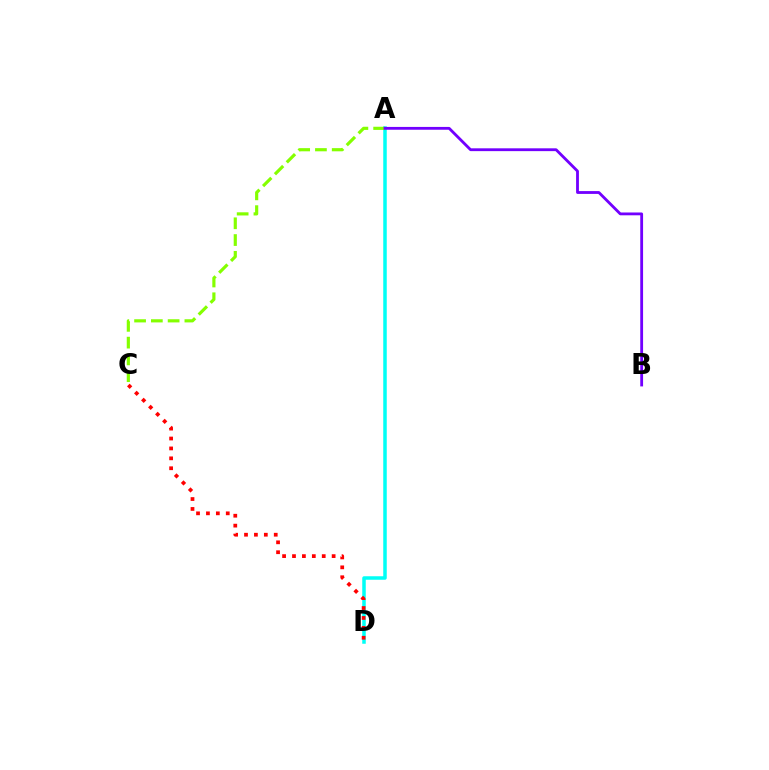{('A', 'D'): [{'color': '#00fff6', 'line_style': 'solid', 'thickness': 2.53}], ('C', 'D'): [{'color': '#ff0000', 'line_style': 'dotted', 'thickness': 2.69}], ('A', 'C'): [{'color': '#84ff00', 'line_style': 'dashed', 'thickness': 2.28}], ('A', 'B'): [{'color': '#7200ff', 'line_style': 'solid', 'thickness': 2.03}]}